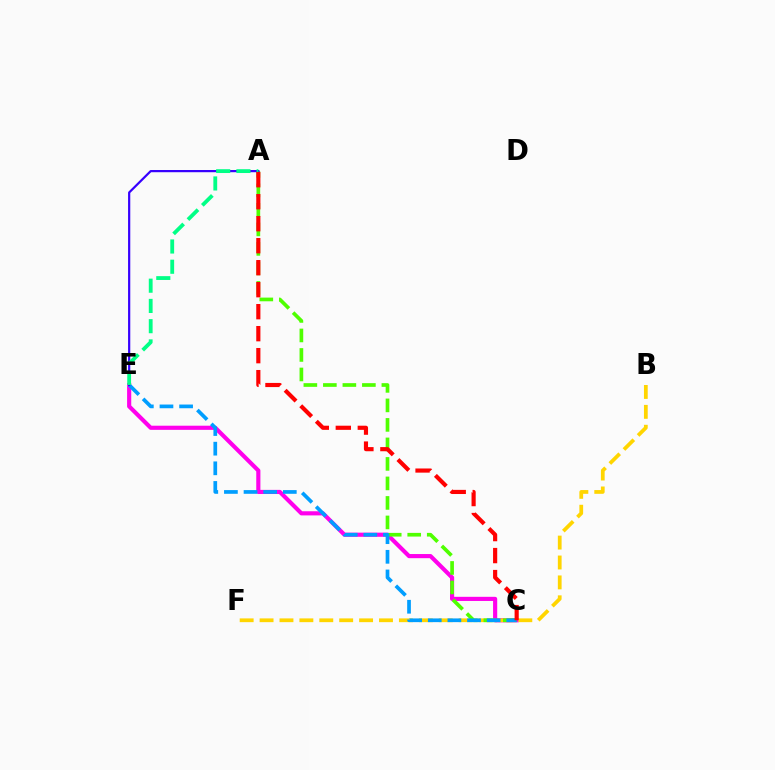{('C', 'E'): [{'color': '#ff00ed', 'line_style': 'solid', 'thickness': 2.98}, {'color': '#009eff', 'line_style': 'dashed', 'thickness': 2.67}], ('B', 'F'): [{'color': '#ffd500', 'line_style': 'dashed', 'thickness': 2.7}], ('A', 'C'): [{'color': '#4fff00', 'line_style': 'dashed', 'thickness': 2.65}, {'color': '#ff0000', 'line_style': 'dashed', 'thickness': 2.99}], ('A', 'E'): [{'color': '#3700ff', 'line_style': 'solid', 'thickness': 1.59}, {'color': '#00ff86', 'line_style': 'dashed', 'thickness': 2.75}]}